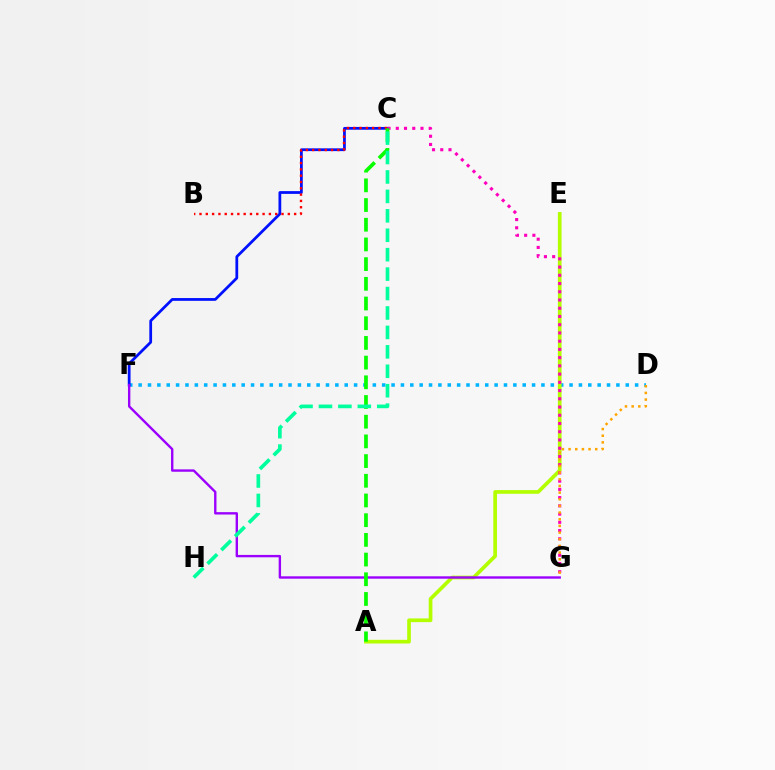{('D', 'F'): [{'color': '#00b5ff', 'line_style': 'dotted', 'thickness': 2.55}], ('A', 'E'): [{'color': '#b3ff00', 'line_style': 'solid', 'thickness': 2.66}], ('C', 'F'): [{'color': '#0010ff', 'line_style': 'solid', 'thickness': 1.99}], ('C', 'G'): [{'color': '#ff00bd', 'line_style': 'dotted', 'thickness': 2.24}], ('B', 'C'): [{'color': '#ff0000', 'line_style': 'dotted', 'thickness': 1.71}], ('F', 'G'): [{'color': '#9b00ff', 'line_style': 'solid', 'thickness': 1.71}], ('A', 'C'): [{'color': '#08ff00', 'line_style': 'dashed', 'thickness': 2.68}], ('C', 'H'): [{'color': '#00ff9d', 'line_style': 'dashed', 'thickness': 2.64}], ('D', 'G'): [{'color': '#ffa500', 'line_style': 'dotted', 'thickness': 1.81}]}